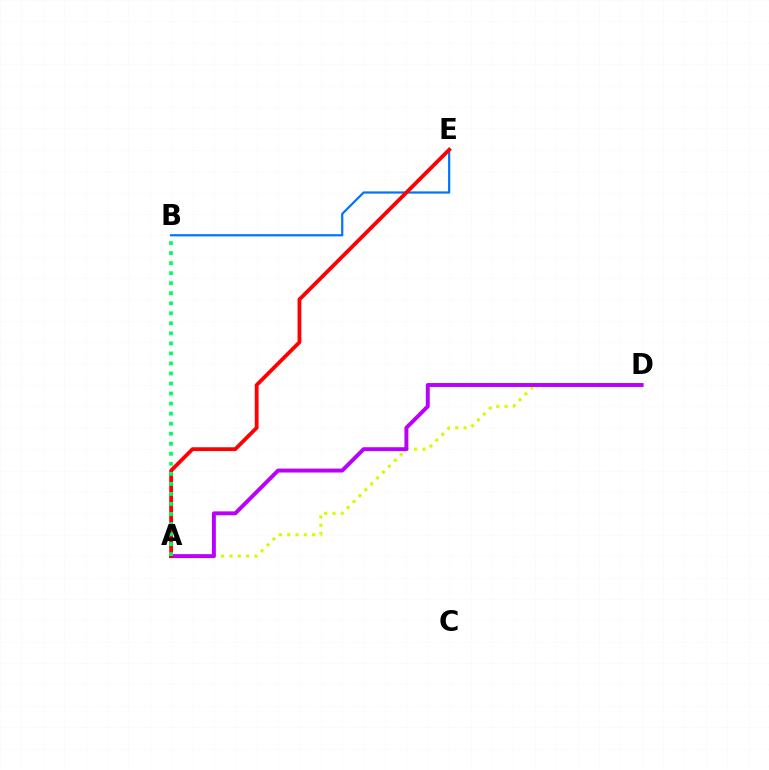{('B', 'E'): [{'color': '#0074ff', 'line_style': 'solid', 'thickness': 1.59}], ('A', 'D'): [{'color': '#d1ff00', 'line_style': 'dotted', 'thickness': 2.26}, {'color': '#b900ff', 'line_style': 'solid', 'thickness': 2.82}], ('A', 'E'): [{'color': '#ff0000', 'line_style': 'solid', 'thickness': 2.74}], ('A', 'B'): [{'color': '#00ff5c', 'line_style': 'dotted', 'thickness': 2.73}]}